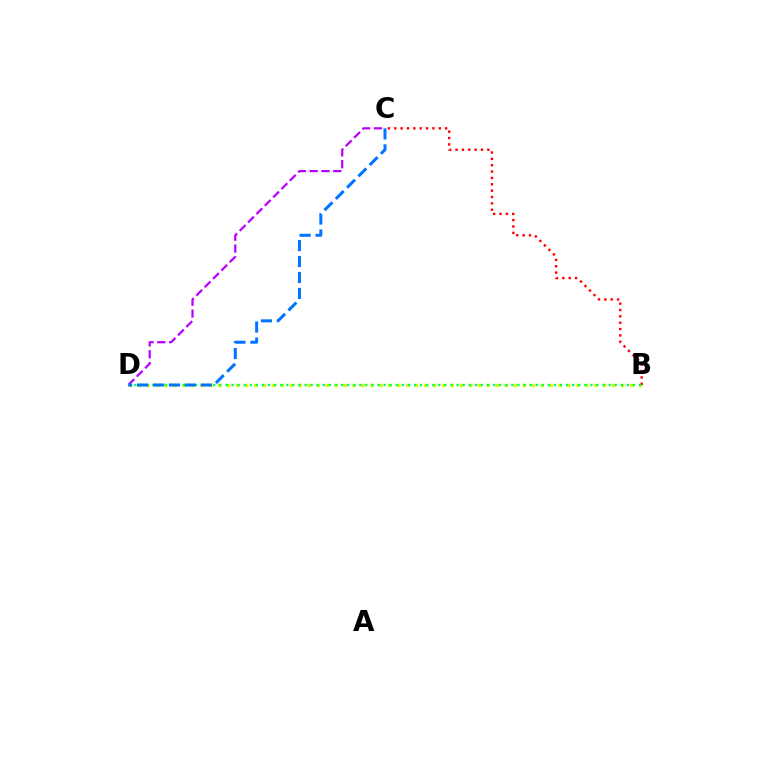{('B', 'D'): [{'color': '#d1ff00', 'line_style': 'dotted', 'thickness': 2.43}, {'color': '#00ff5c', 'line_style': 'dotted', 'thickness': 1.65}], ('C', 'D'): [{'color': '#b900ff', 'line_style': 'dashed', 'thickness': 1.61}, {'color': '#0074ff', 'line_style': 'dashed', 'thickness': 2.17}], ('B', 'C'): [{'color': '#ff0000', 'line_style': 'dotted', 'thickness': 1.73}]}